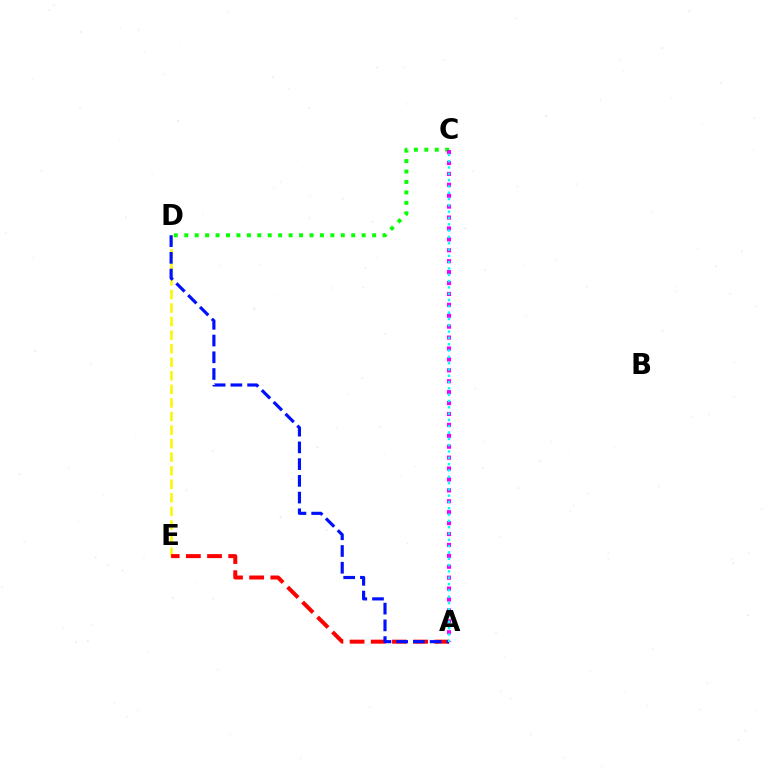{('D', 'E'): [{'color': '#fcf500', 'line_style': 'dashed', 'thickness': 1.84}], ('C', 'D'): [{'color': '#08ff00', 'line_style': 'dotted', 'thickness': 2.84}], ('A', 'C'): [{'color': '#ee00ff', 'line_style': 'dotted', 'thickness': 2.97}, {'color': '#00fff6', 'line_style': 'dotted', 'thickness': 1.71}], ('A', 'E'): [{'color': '#ff0000', 'line_style': 'dashed', 'thickness': 2.88}], ('A', 'D'): [{'color': '#0010ff', 'line_style': 'dashed', 'thickness': 2.27}]}